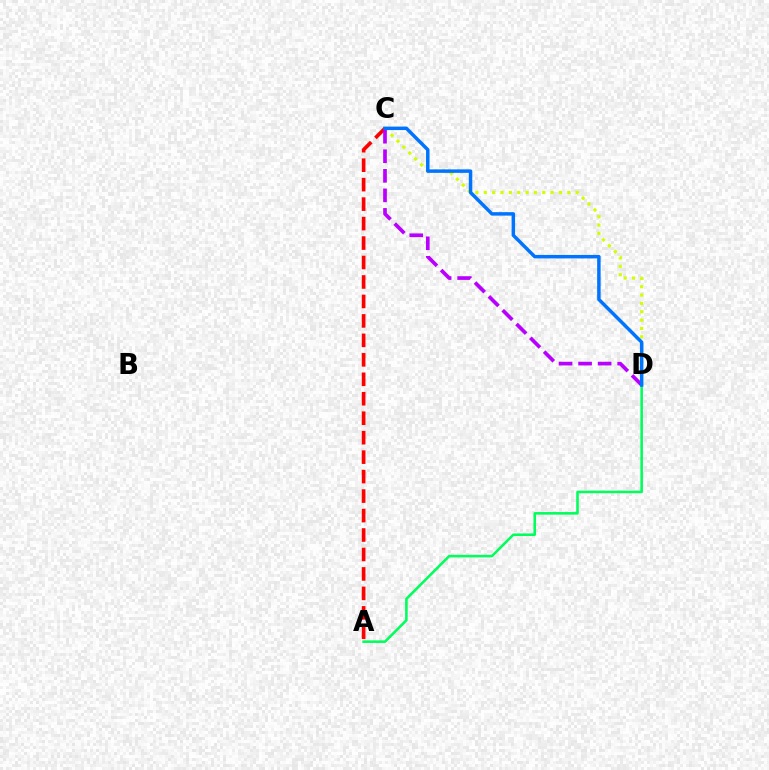{('C', 'D'): [{'color': '#d1ff00', 'line_style': 'dotted', 'thickness': 2.27}, {'color': '#b900ff', 'line_style': 'dashed', 'thickness': 2.65}, {'color': '#0074ff', 'line_style': 'solid', 'thickness': 2.5}], ('A', 'C'): [{'color': '#ff0000', 'line_style': 'dashed', 'thickness': 2.64}], ('A', 'D'): [{'color': '#00ff5c', 'line_style': 'solid', 'thickness': 1.85}]}